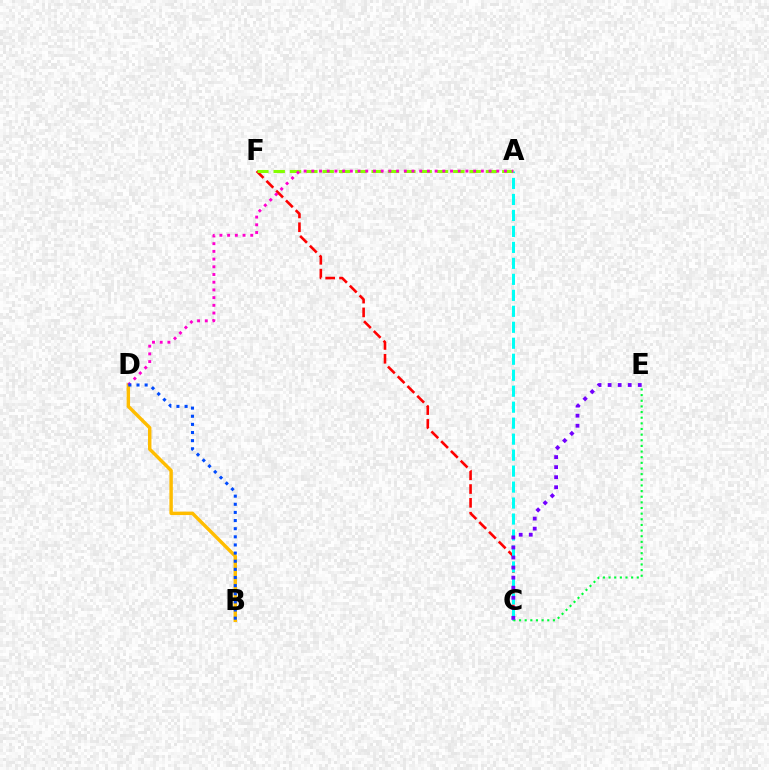{('C', 'F'): [{'color': '#ff0000', 'line_style': 'dashed', 'thickness': 1.88}], ('B', 'D'): [{'color': '#ffbd00', 'line_style': 'solid', 'thickness': 2.47}, {'color': '#004bff', 'line_style': 'dotted', 'thickness': 2.21}], ('A', 'C'): [{'color': '#00fff6', 'line_style': 'dashed', 'thickness': 2.17}], ('A', 'F'): [{'color': '#84ff00', 'line_style': 'dashed', 'thickness': 2.22}], ('C', 'E'): [{'color': '#00ff39', 'line_style': 'dotted', 'thickness': 1.53}, {'color': '#7200ff', 'line_style': 'dotted', 'thickness': 2.73}], ('A', 'D'): [{'color': '#ff00cf', 'line_style': 'dotted', 'thickness': 2.09}]}